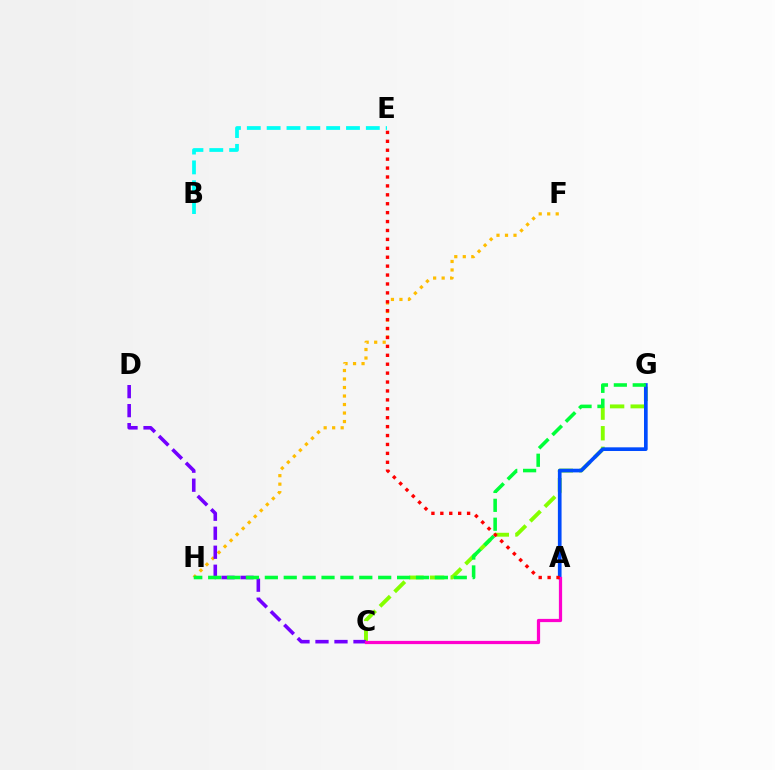{('F', 'H'): [{'color': '#ffbd00', 'line_style': 'dotted', 'thickness': 2.31}], ('C', 'G'): [{'color': '#84ff00', 'line_style': 'dashed', 'thickness': 2.8}], ('C', 'D'): [{'color': '#7200ff', 'line_style': 'dashed', 'thickness': 2.58}], ('A', 'G'): [{'color': '#004bff', 'line_style': 'solid', 'thickness': 2.65}], ('G', 'H'): [{'color': '#00ff39', 'line_style': 'dashed', 'thickness': 2.57}], ('A', 'C'): [{'color': '#ff00cf', 'line_style': 'solid', 'thickness': 2.32}], ('B', 'E'): [{'color': '#00fff6', 'line_style': 'dashed', 'thickness': 2.7}], ('A', 'E'): [{'color': '#ff0000', 'line_style': 'dotted', 'thickness': 2.42}]}